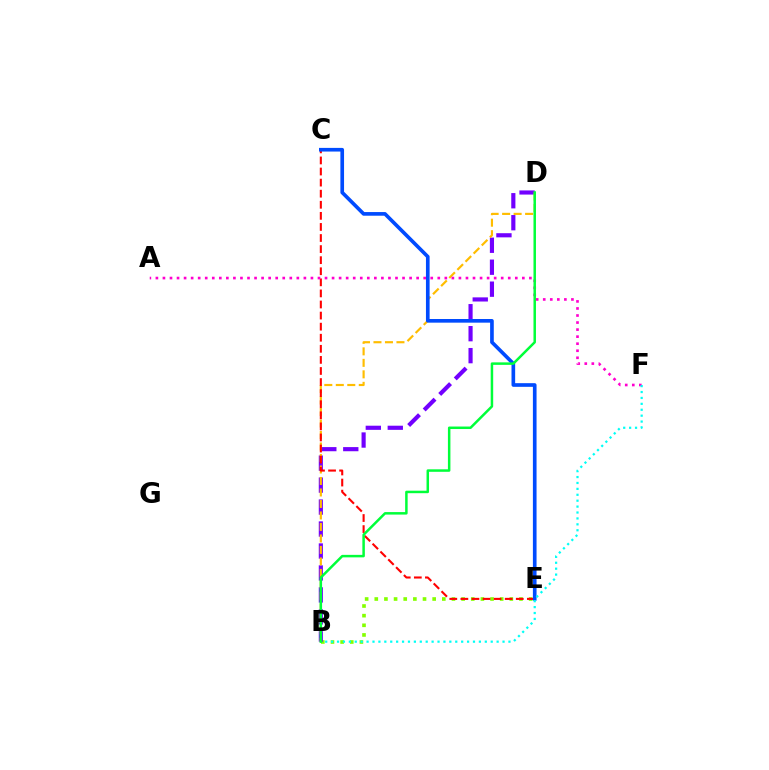{('B', 'E'): [{'color': '#84ff00', 'line_style': 'dotted', 'thickness': 2.62}], ('B', 'D'): [{'color': '#7200ff', 'line_style': 'dashed', 'thickness': 2.98}, {'color': '#ffbd00', 'line_style': 'dashed', 'thickness': 1.56}, {'color': '#00ff39', 'line_style': 'solid', 'thickness': 1.8}], ('C', 'E'): [{'color': '#ff0000', 'line_style': 'dashed', 'thickness': 1.51}, {'color': '#004bff', 'line_style': 'solid', 'thickness': 2.63}], ('A', 'F'): [{'color': '#ff00cf', 'line_style': 'dotted', 'thickness': 1.91}], ('B', 'F'): [{'color': '#00fff6', 'line_style': 'dotted', 'thickness': 1.61}]}